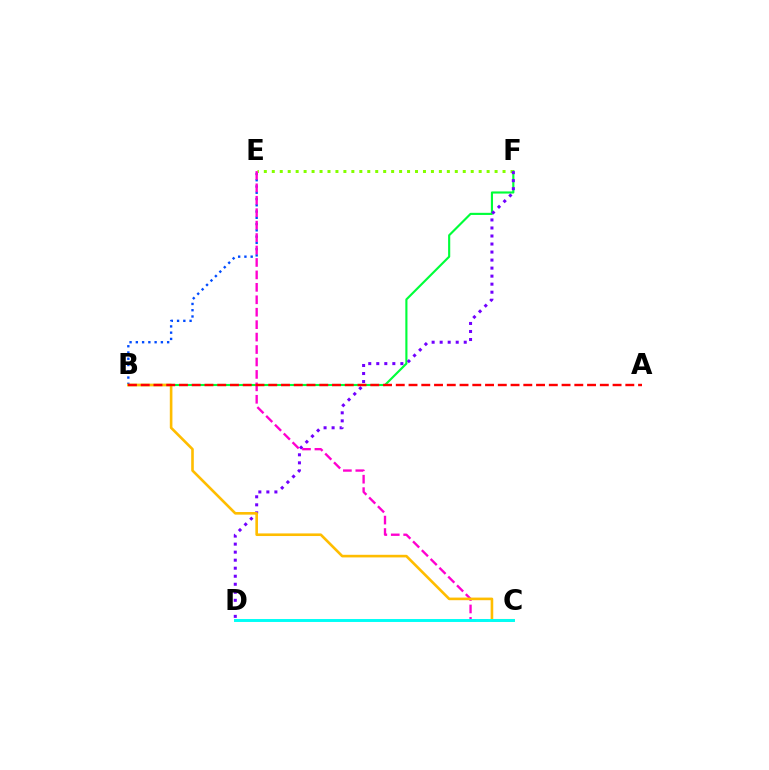{('B', 'F'): [{'color': '#00ff39', 'line_style': 'solid', 'thickness': 1.54}], ('E', 'F'): [{'color': '#84ff00', 'line_style': 'dotted', 'thickness': 2.16}], ('D', 'F'): [{'color': '#7200ff', 'line_style': 'dotted', 'thickness': 2.18}], ('B', 'E'): [{'color': '#004bff', 'line_style': 'dotted', 'thickness': 1.7}], ('C', 'E'): [{'color': '#ff00cf', 'line_style': 'dashed', 'thickness': 1.69}], ('B', 'C'): [{'color': '#ffbd00', 'line_style': 'solid', 'thickness': 1.89}], ('C', 'D'): [{'color': '#00fff6', 'line_style': 'solid', 'thickness': 2.11}], ('A', 'B'): [{'color': '#ff0000', 'line_style': 'dashed', 'thickness': 1.73}]}